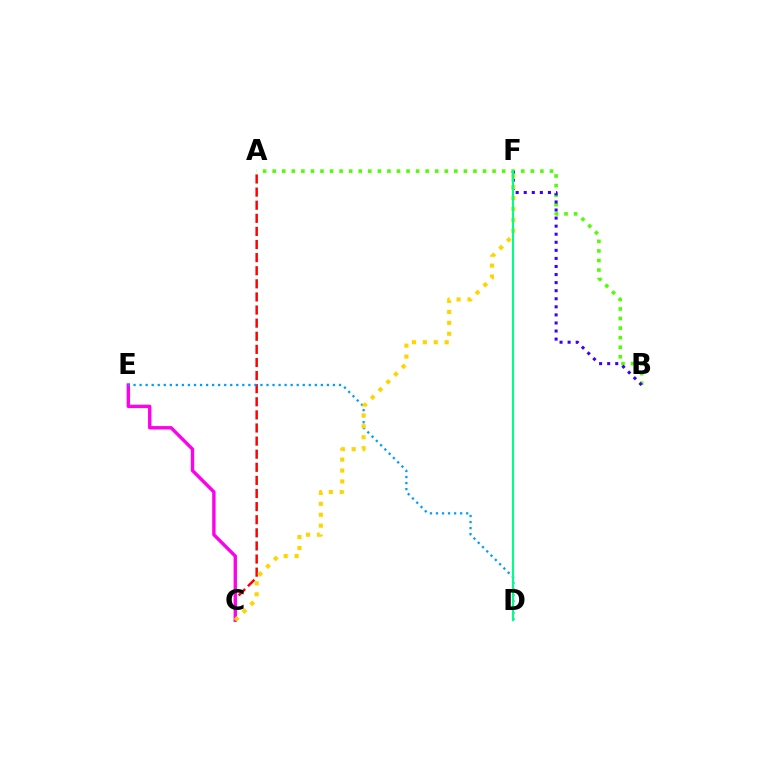{('A', 'C'): [{'color': '#ff0000', 'line_style': 'dashed', 'thickness': 1.78}], ('C', 'E'): [{'color': '#ff00ed', 'line_style': 'solid', 'thickness': 2.43}], ('D', 'E'): [{'color': '#009eff', 'line_style': 'dotted', 'thickness': 1.64}], ('A', 'B'): [{'color': '#4fff00', 'line_style': 'dotted', 'thickness': 2.6}], ('B', 'F'): [{'color': '#3700ff', 'line_style': 'dotted', 'thickness': 2.19}], ('C', 'F'): [{'color': '#ffd500', 'line_style': 'dotted', 'thickness': 2.97}], ('D', 'F'): [{'color': '#00ff86', 'line_style': 'solid', 'thickness': 1.51}]}